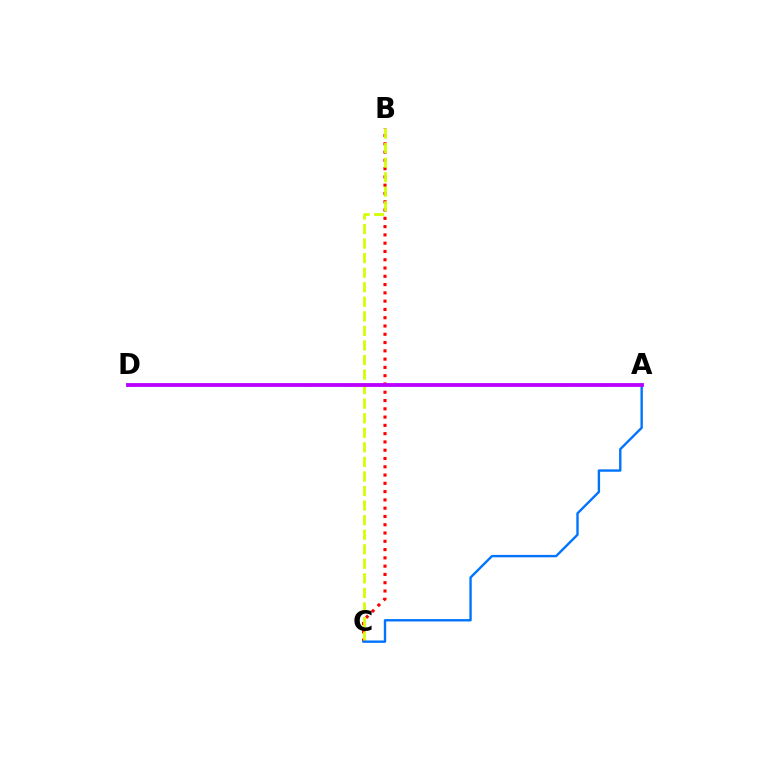{('B', 'C'): [{'color': '#ff0000', 'line_style': 'dotted', 'thickness': 2.25}, {'color': '#d1ff00', 'line_style': 'dashed', 'thickness': 1.98}], ('A', 'C'): [{'color': '#0074ff', 'line_style': 'solid', 'thickness': 1.72}], ('A', 'D'): [{'color': '#00ff5c', 'line_style': 'dotted', 'thickness': 1.54}, {'color': '#b900ff', 'line_style': 'solid', 'thickness': 2.75}]}